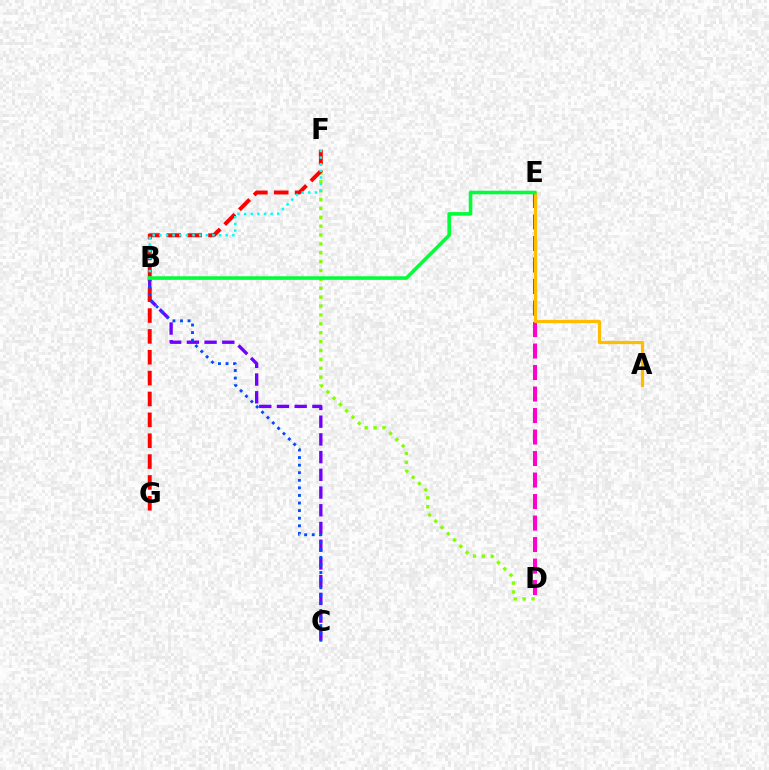{('D', 'F'): [{'color': '#84ff00', 'line_style': 'dotted', 'thickness': 2.41}], ('B', 'C'): [{'color': '#7200ff', 'line_style': 'dashed', 'thickness': 2.41}, {'color': '#004bff', 'line_style': 'dotted', 'thickness': 2.06}], ('F', 'G'): [{'color': '#ff0000', 'line_style': 'dashed', 'thickness': 2.83}], ('D', 'E'): [{'color': '#ff00cf', 'line_style': 'dashed', 'thickness': 2.92}], ('B', 'F'): [{'color': '#00fff6', 'line_style': 'dotted', 'thickness': 1.8}], ('A', 'E'): [{'color': '#ffbd00', 'line_style': 'solid', 'thickness': 2.32}], ('B', 'E'): [{'color': '#00ff39', 'line_style': 'solid', 'thickness': 2.58}]}